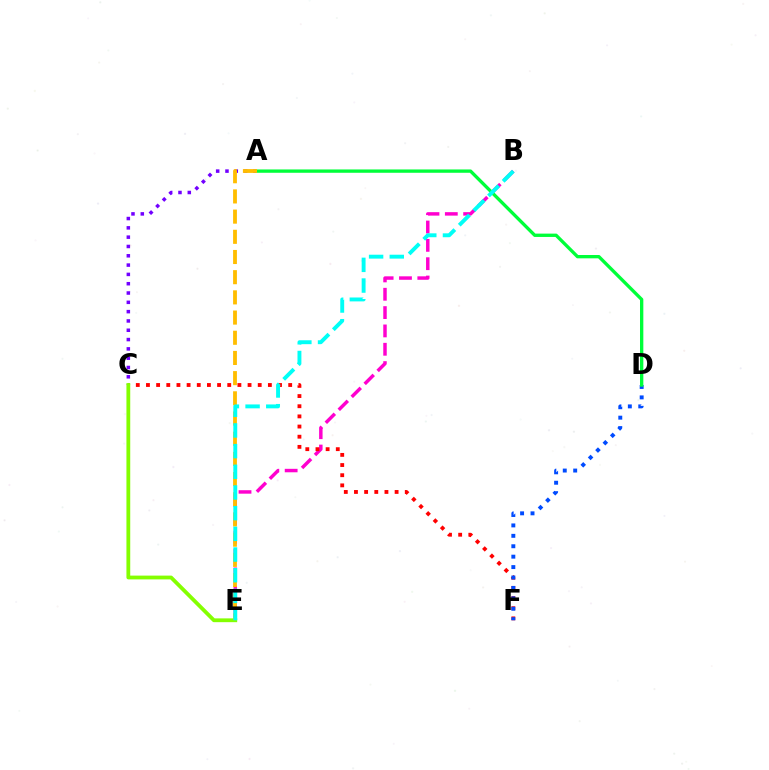{('A', 'C'): [{'color': '#7200ff', 'line_style': 'dotted', 'thickness': 2.53}], ('B', 'E'): [{'color': '#ff00cf', 'line_style': 'dashed', 'thickness': 2.49}, {'color': '#00fff6', 'line_style': 'dashed', 'thickness': 2.81}], ('C', 'F'): [{'color': '#ff0000', 'line_style': 'dotted', 'thickness': 2.76}], ('C', 'E'): [{'color': '#84ff00', 'line_style': 'solid', 'thickness': 2.73}], ('D', 'F'): [{'color': '#004bff', 'line_style': 'dotted', 'thickness': 2.83}], ('A', 'D'): [{'color': '#00ff39', 'line_style': 'solid', 'thickness': 2.4}], ('A', 'E'): [{'color': '#ffbd00', 'line_style': 'dashed', 'thickness': 2.74}]}